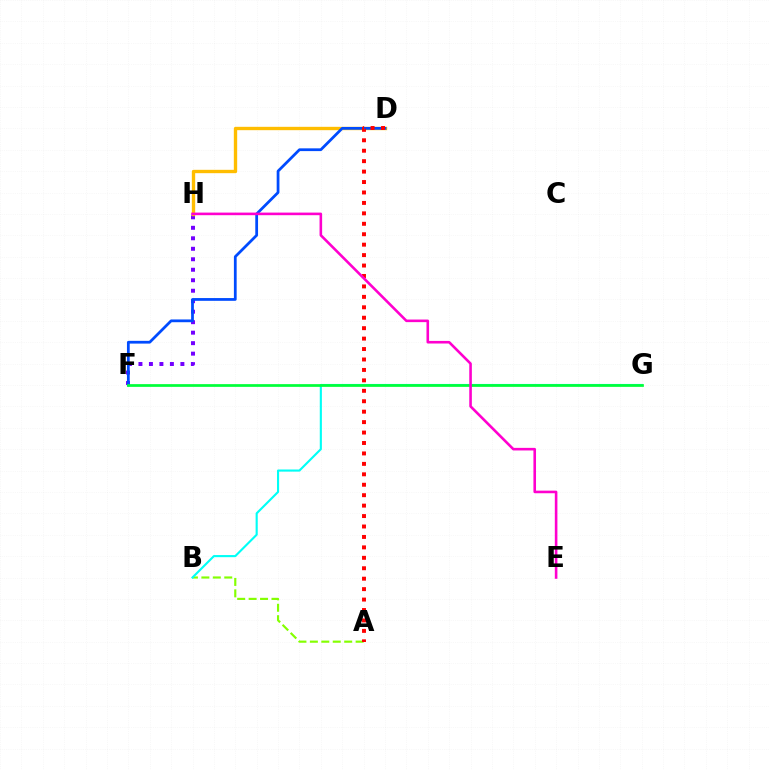{('A', 'B'): [{'color': '#84ff00', 'line_style': 'dashed', 'thickness': 1.55}], ('F', 'H'): [{'color': '#7200ff', 'line_style': 'dotted', 'thickness': 2.85}], ('B', 'G'): [{'color': '#00fff6', 'line_style': 'solid', 'thickness': 1.53}], ('D', 'H'): [{'color': '#ffbd00', 'line_style': 'solid', 'thickness': 2.42}], ('D', 'F'): [{'color': '#004bff', 'line_style': 'solid', 'thickness': 1.99}], ('F', 'G'): [{'color': '#00ff39', 'line_style': 'solid', 'thickness': 1.97}], ('A', 'D'): [{'color': '#ff0000', 'line_style': 'dotted', 'thickness': 2.84}], ('E', 'H'): [{'color': '#ff00cf', 'line_style': 'solid', 'thickness': 1.87}]}